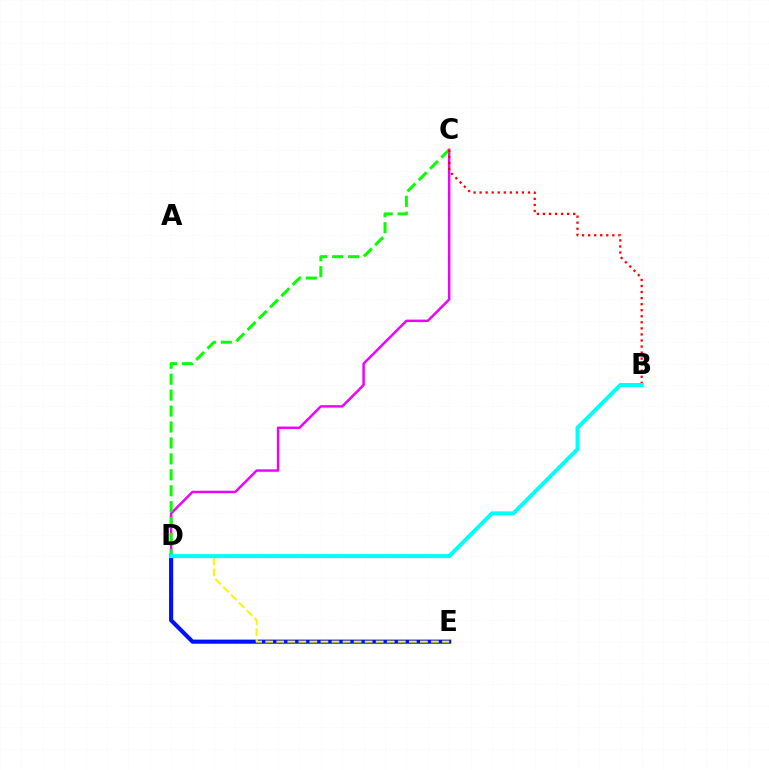{('C', 'D'): [{'color': '#ee00ff', 'line_style': 'solid', 'thickness': 1.77}, {'color': '#08ff00', 'line_style': 'dashed', 'thickness': 2.16}], ('D', 'E'): [{'color': '#0010ff', 'line_style': 'solid', 'thickness': 2.97}, {'color': '#fcf500', 'line_style': 'dashed', 'thickness': 1.5}], ('B', 'C'): [{'color': '#ff0000', 'line_style': 'dotted', 'thickness': 1.64}], ('B', 'D'): [{'color': '#00fff6', 'line_style': 'solid', 'thickness': 2.86}]}